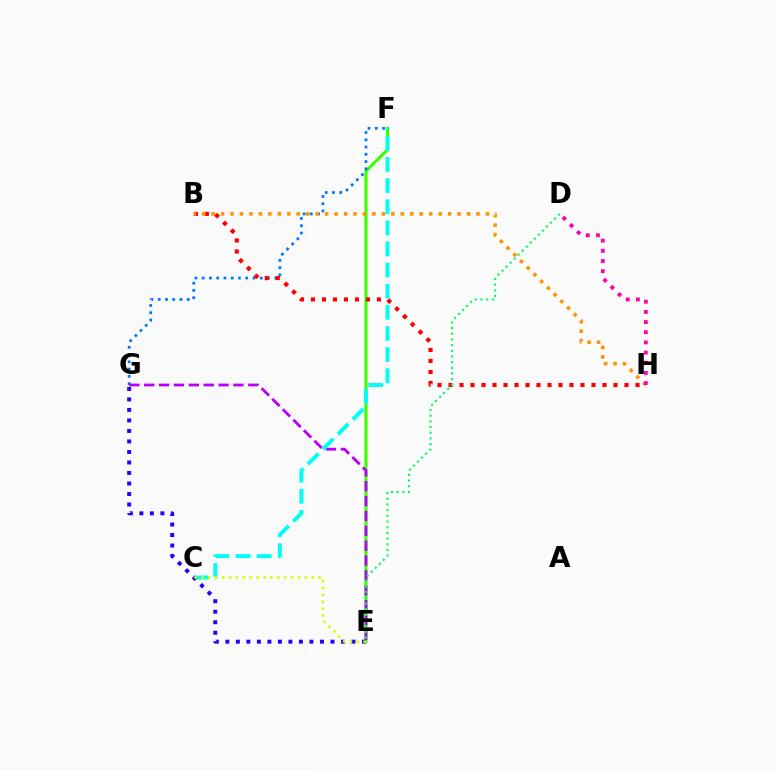{('E', 'F'): [{'color': '#3dff00', 'line_style': 'solid', 'thickness': 2.25}], ('F', 'G'): [{'color': '#0074ff', 'line_style': 'dotted', 'thickness': 1.97}], ('B', 'H'): [{'color': '#ff0000', 'line_style': 'dotted', 'thickness': 2.99}, {'color': '#ff9400', 'line_style': 'dotted', 'thickness': 2.57}], ('E', 'G'): [{'color': '#b900ff', 'line_style': 'dashed', 'thickness': 2.02}, {'color': '#2500ff', 'line_style': 'dotted', 'thickness': 2.86}], ('C', 'F'): [{'color': '#00fff6', 'line_style': 'dashed', 'thickness': 2.87}], ('D', 'E'): [{'color': '#00ff5c', 'line_style': 'dotted', 'thickness': 1.54}], ('C', 'E'): [{'color': '#d1ff00', 'line_style': 'dotted', 'thickness': 1.87}], ('D', 'H'): [{'color': '#ff00ac', 'line_style': 'dotted', 'thickness': 2.76}]}